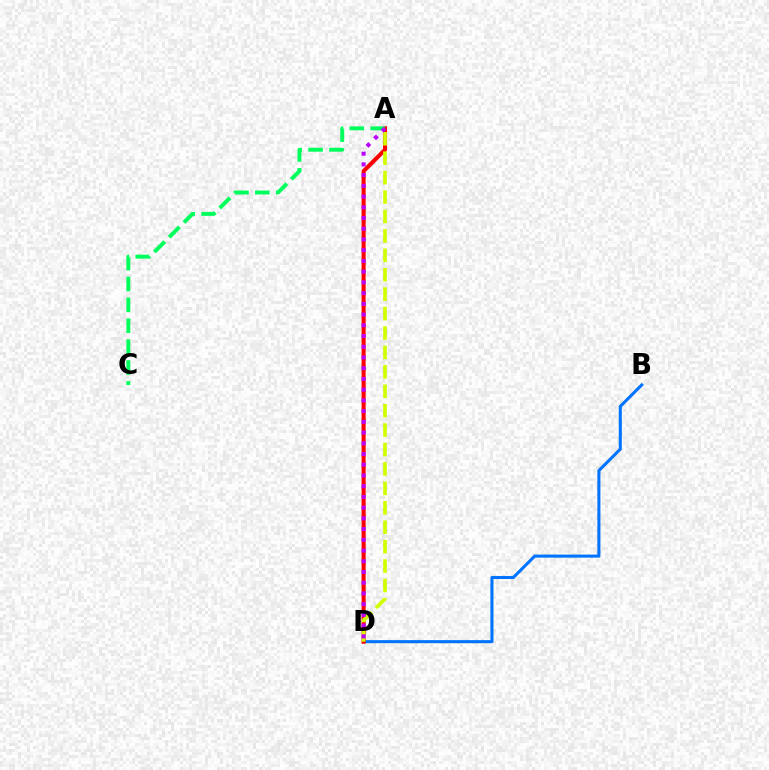{('B', 'D'): [{'color': '#0074ff', 'line_style': 'solid', 'thickness': 2.22}], ('A', 'D'): [{'color': '#ff0000', 'line_style': 'solid', 'thickness': 2.92}, {'color': '#d1ff00', 'line_style': 'dashed', 'thickness': 2.64}, {'color': '#b900ff', 'line_style': 'dotted', 'thickness': 2.91}], ('A', 'C'): [{'color': '#00ff5c', 'line_style': 'dashed', 'thickness': 2.84}]}